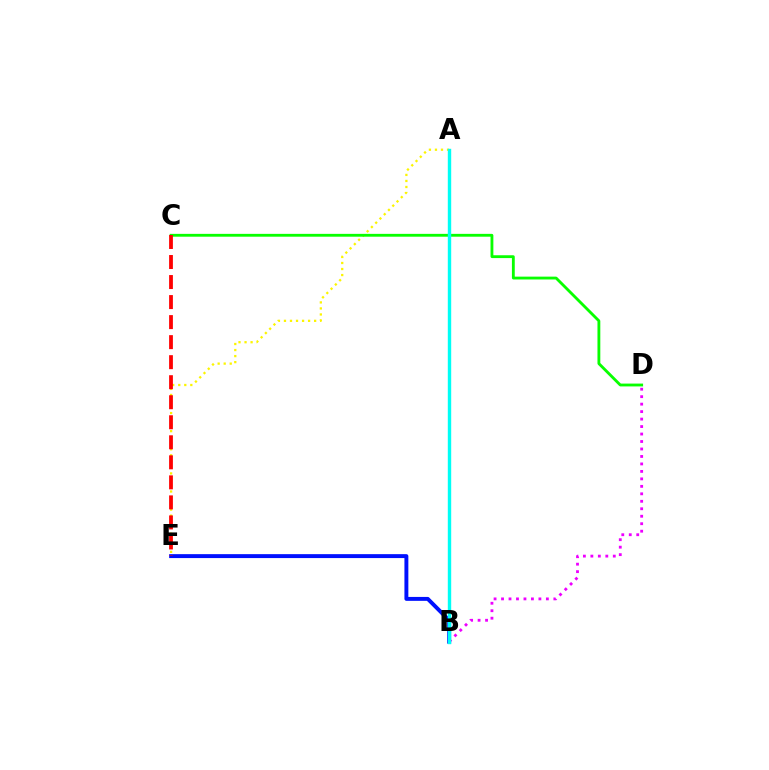{('B', 'D'): [{'color': '#ee00ff', 'line_style': 'dotted', 'thickness': 2.03}], ('A', 'E'): [{'color': '#fcf500', 'line_style': 'dotted', 'thickness': 1.64}], ('B', 'E'): [{'color': '#0010ff', 'line_style': 'solid', 'thickness': 2.83}], ('C', 'D'): [{'color': '#08ff00', 'line_style': 'solid', 'thickness': 2.04}], ('A', 'B'): [{'color': '#00fff6', 'line_style': 'solid', 'thickness': 2.44}], ('C', 'E'): [{'color': '#ff0000', 'line_style': 'dashed', 'thickness': 2.72}]}